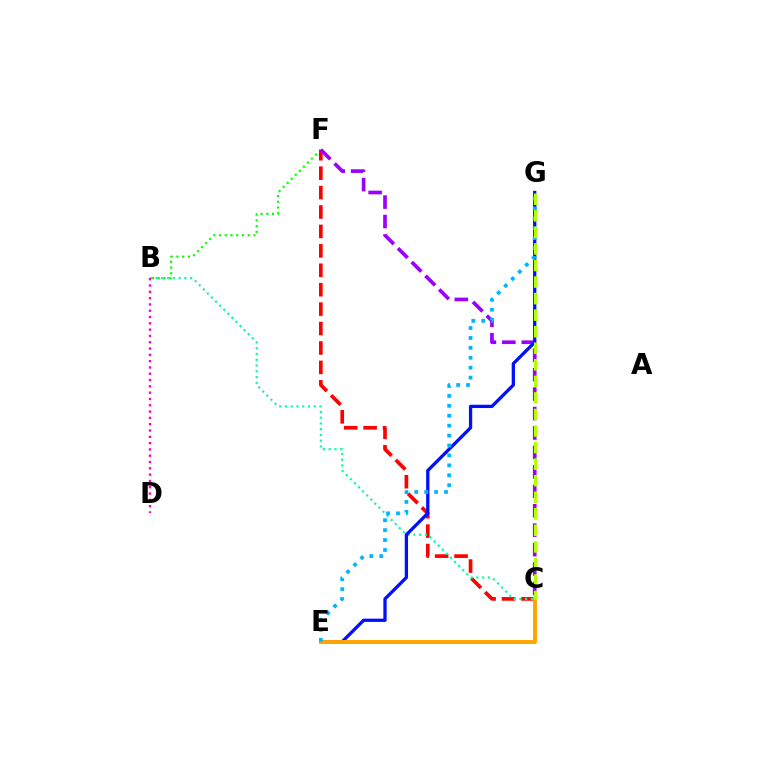{('B', 'F'): [{'color': '#08ff00', 'line_style': 'dotted', 'thickness': 1.55}], ('C', 'F'): [{'color': '#ff0000', 'line_style': 'dashed', 'thickness': 2.64}, {'color': '#9b00ff', 'line_style': 'dashed', 'thickness': 2.64}], ('B', 'C'): [{'color': '#00ff9d', 'line_style': 'dotted', 'thickness': 1.57}], ('E', 'G'): [{'color': '#0010ff', 'line_style': 'solid', 'thickness': 2.36}, {'color': '#00b5ff', 'line_style': 'dotted', 'thickness': 2.69}], ('C', 'E'): [{'color': '#ffa500', 'line_style': 'solid', 'thickness': 2.83}], ('B', 'D'): [{'color': '#ff00bd', 'line_style': 'dotted', 'thickness': 1.71}], ('C', 'G'): [{'color': '#b3ff00', 'line_style': 'dashed', 'thickness': 2.25}]}